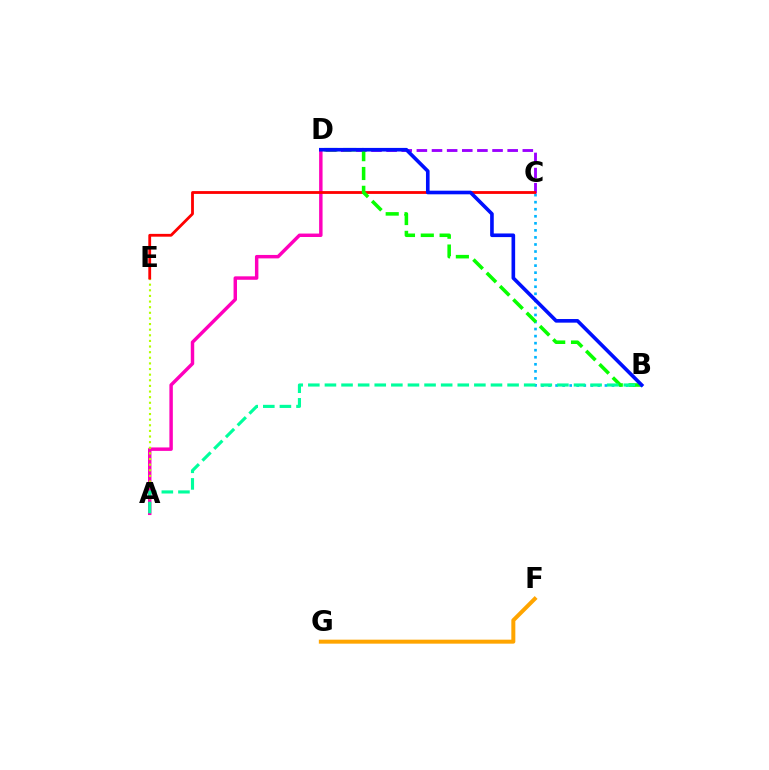{('A', 'D'): [{'color': '#ff00bd', 'line_style': 'solid', 'thickness': 2.48}], ('F', 'G'): [{'color': '#ffa500', 'line_style': 'solid', 'thickness': 2.88}], ('B', 'C'): [{'color': '#00b5ff', 'line_style': 'dotted', 'thickness': 1.92}], ('A', 'E'): [{'color': '#b3ff00', 'line_style': 'dotted', 'thickness': 1.53}], ('C', 'D'): [{'color': '#9b00ff', 'line_style': 'dashed', 'thickness': 2.06}], ('C', 'E'): [{'color': '#ff0000', 'line_style': 'solid', 'thickness': 2.02}], ('B', 'D'): [{'color': '#08ff00', 'line_style': 'dashed', 'thickness': 2.56}, {'color': '#0010ff', 'line_style': 'solid', 'thickness': 2.61}], ('A', 'B'): [{'color': '#00ff9d', 'line_style': 'dashed', 'thickness': 2.26}]}